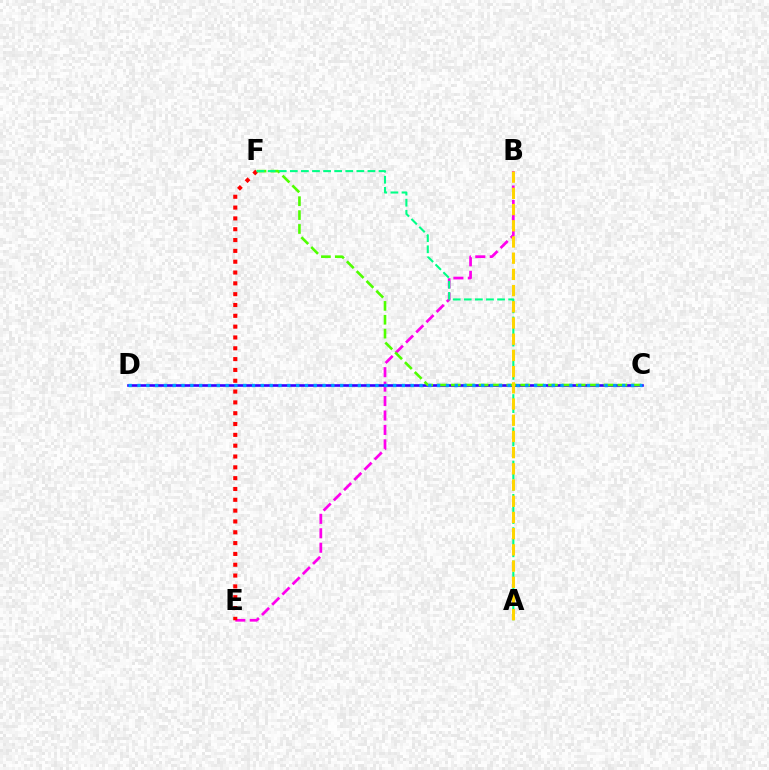{('B', 'E'): [{'color': '#ff00ed', 'line_style': 'dashed', 'thickness': 1.96}], ('E', 'F'): [{'color': '#ff0000', 'line_style': 'dotted', 'thickness': 2.94}], ('C', 'D'): [{'color': '#3700ff', 'line_style': 'solid', 'thickness': 1.89}, {'color': '#009eff', 'line_style': 'dotted', 'thickness': 2.39}], ('C', 'F'): [{'color': '#4fff00', 'line_style': 'dashed', 'thickness': 1.89}], ('A', 'F'): [{'color': '#00ff86', 'line_style': 'dashed', 'thickness': 1.51}], ('A', 'B'): [{'color': '#ffd500', 'line_style': 'dashed', 'thickness': 2.2}]}